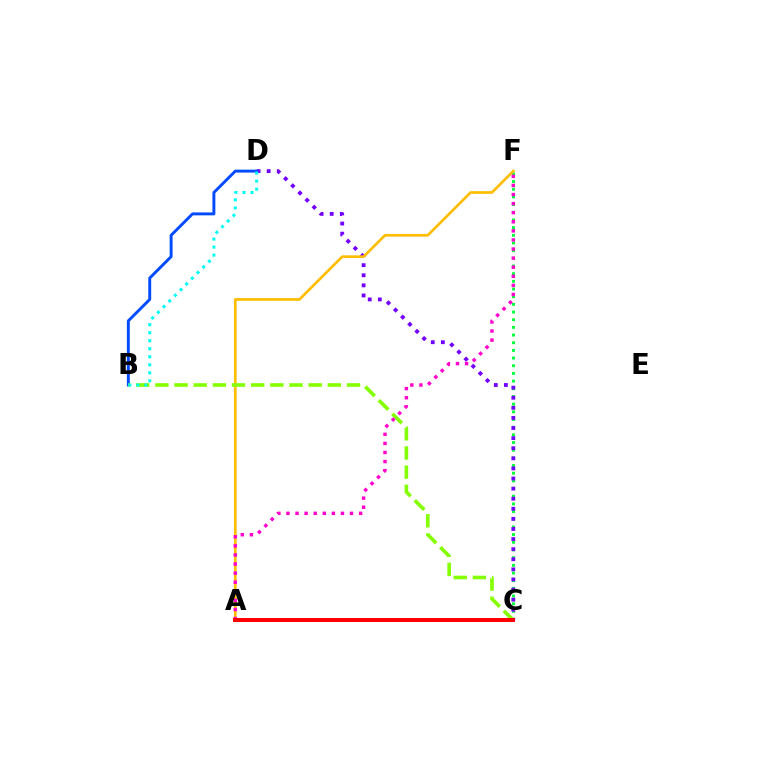{('C', 'F'): [{'color': '#00ff39', 'line_style': 'dotted', 'thickness': 2.09}], ('C', 'D'): [{'color': '#7200ff', 'line_style': 'dotted', 'thickness': 2.74}], ('A', 'F'): [{'color': '#ffbd00', 'line_style': 'solid', 'thickness': 1.93}, {'color': '#ff00cf', 'line_style': 'dotted', 'thickness': 2.47}], ('B', 'D'): [{'color': '#004bff', 'line_style': 'solid', 'thickness': 2.1}, {'color': '#00fff6', 'line_style': 'dotted', 'thickness': 2.18}], ('B', 'C'): [{'color': '#84ff00', 'line_style': 'dashed', 'thickness': 2.6}], ('A', 'C'): [{'color': '#ff0000', 'line_style': 'solid', 'thickness': 2.87}]}